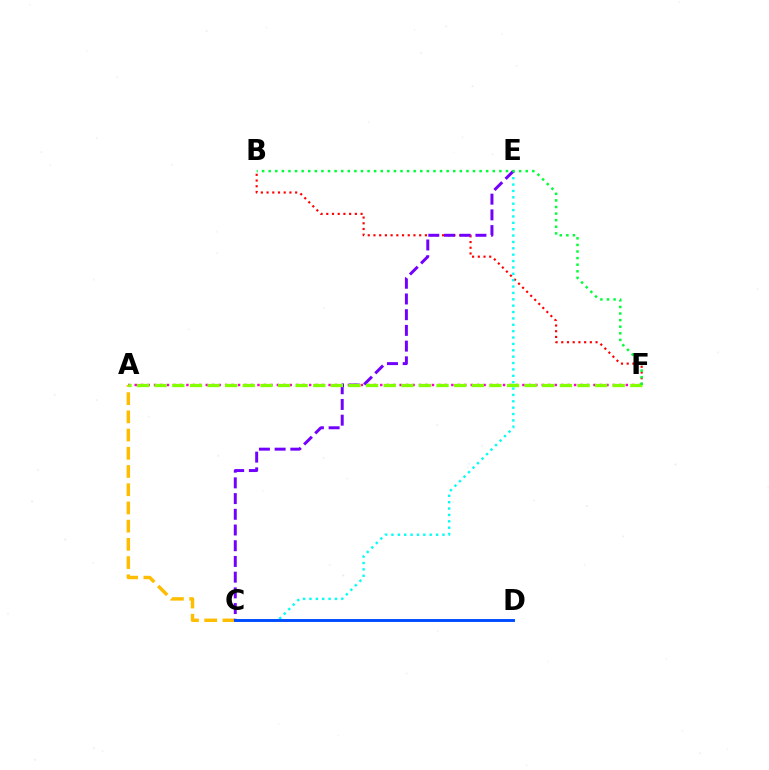{('B', 'F'): [{'color': '#ff0000', 'line_style': 'dotted', 'thickness': 1.55}, {'color': '#00ff39', 'line_style': 'dotted', 'thickness': 1.79}], ('C', 'E'): [{'color': '#00fff6', 'line_style': 'dotted', 'thickness': 1.73}, {'color': '#7200ff', 'line_style': 'dashed', 'thickness': 2.13}], ('A', 'F'): [{'color': '#ff00cf', 'line_style': 'dotted', 'thickness': 1.76}, {'color': '#84ff00', 'line_style': 'dashed', 'thickness': 2.39}], ('A', 'C'): [{'color': '#ffbd00', 'line_style': 'dashed', 'thickness': 2.47}], ('C', 'D'): [{'color': '#004bff', 'line_style': 'solid', 'thickness': 2.09}]}